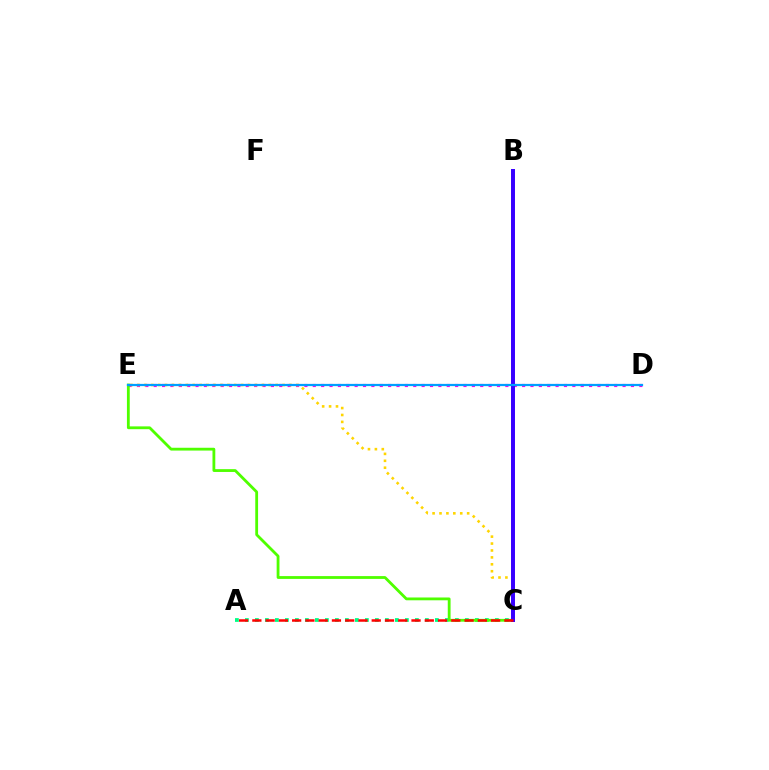{('D', 'E'): [{'color': '#ff00ed', 'line_style': 'dotted', 'thickness': 2.27}, {'color': '#009eff', 'line_style': 'solid', 'thickness': 1.6}], ('C', 'E'): [{'color': '#ffd500', 'line_style': 'dotted', 'thickness': 1.88}, {'color': '#4fff00', 'line_style': 'solid', 'thickness': 2.02}], ('A', 'C'): [{'color': '#00ff86', 'line_style': 'dotted', 'thickness': 2.72}, {'color': '#ff0000', 'line_style': 'dashed', 'thickness': 1.8}], ('B', 'C'): [{'color': '#3700ff', 'line_style': 'solid', 'thickness': 2.86}]}